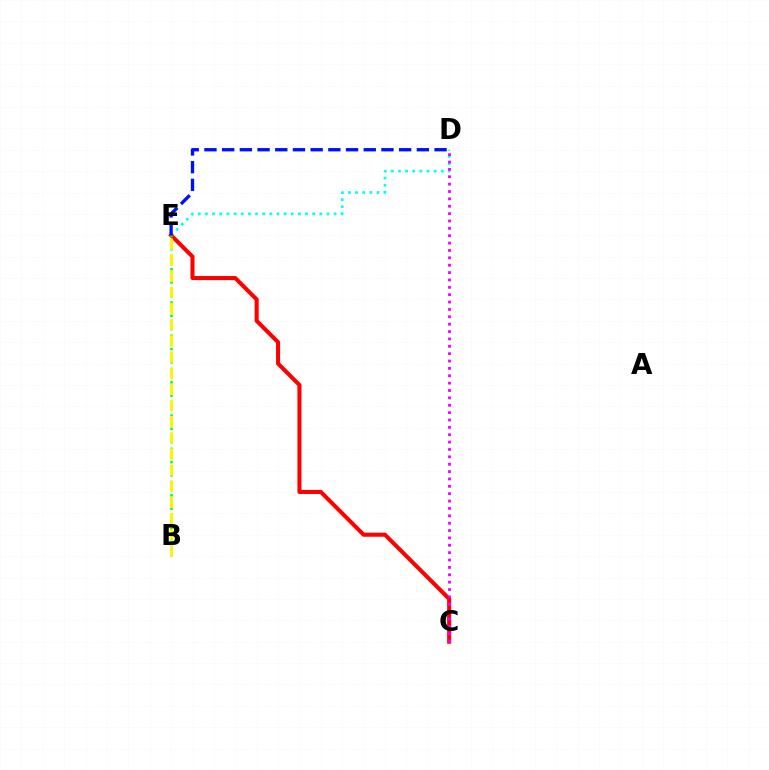{('D', 'E'): [{'color': '#00fff6', 'line_style': 'dotted', 'thickness': 1.94}, {'color': '#0010ff', 'line_style': 'dashed', 'thickness': 2.4}], ('C', 'E'): [{'color': '#ff0000', 'line_style': 'solid', 'thickness': 2.92}], ('C', 'D'): [{'color': '#ee00ff', 'line_style': 'dotted', 'thickness': 2.0}], ('B', 'E'): [{'color': '#08ff00', 'line_style': 'dotted', 'thickness': 1.81}, {'color': '#fcf500', 'line_style': 'dashed', 'thickness': 2.19}]}